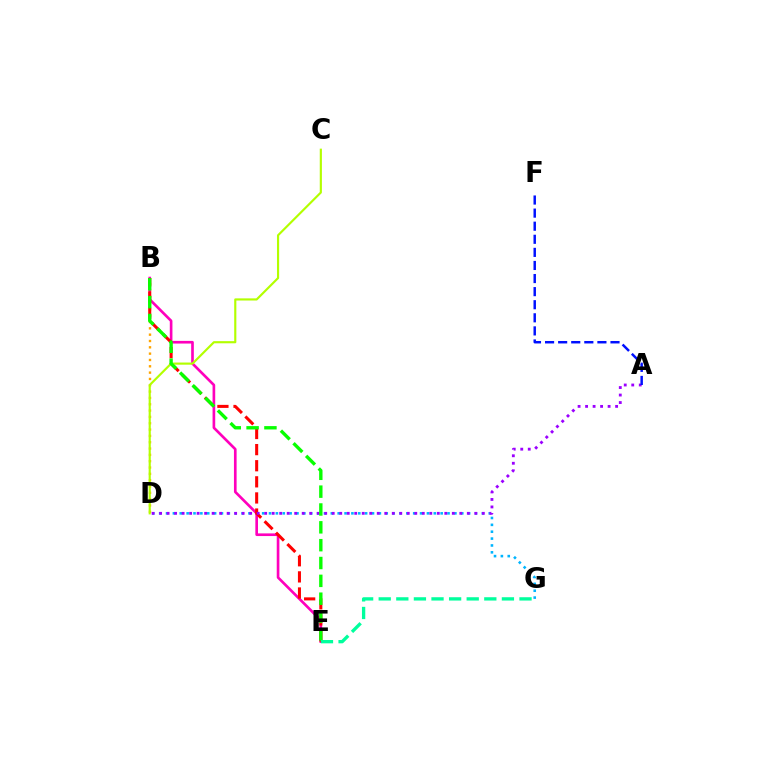{('B', 'D'): [{'color': '#ffa500', 'line_style': 'dotted', 'thickness': 1.72}], ('D', 'G'): [{'color': '#00b5ff', 'line_style': 'dotted', 'thickness': 1.87}], ('B', 'E'): [{'color': '#ff00bd', 'line_style': 'solid', 'thickness': 1.91}, {'color': '#ff0000', 'line_style': 'dashed', 'thickness': 2.19}, {'color': '#08ff00', 'line_style': 'dashed', 'thickness': 2.42}], ('A', 'D'): [{'color': '#9b00ff', 'line_style': 'dotted', 'thickness': 2.04}], ('C', 'D'): [{'color': '#b3ff00', 'line_style': 'solid', 'thickness': 1.55}], ('A', 'F'): [{'color': '#0010ff', 'line_style': 'dashed', 'thickness': 1.78}], ('E', 'G'): [{'color': '#00ff9d', 'line_style': 'dashed', 'thickness': 2.39}]}